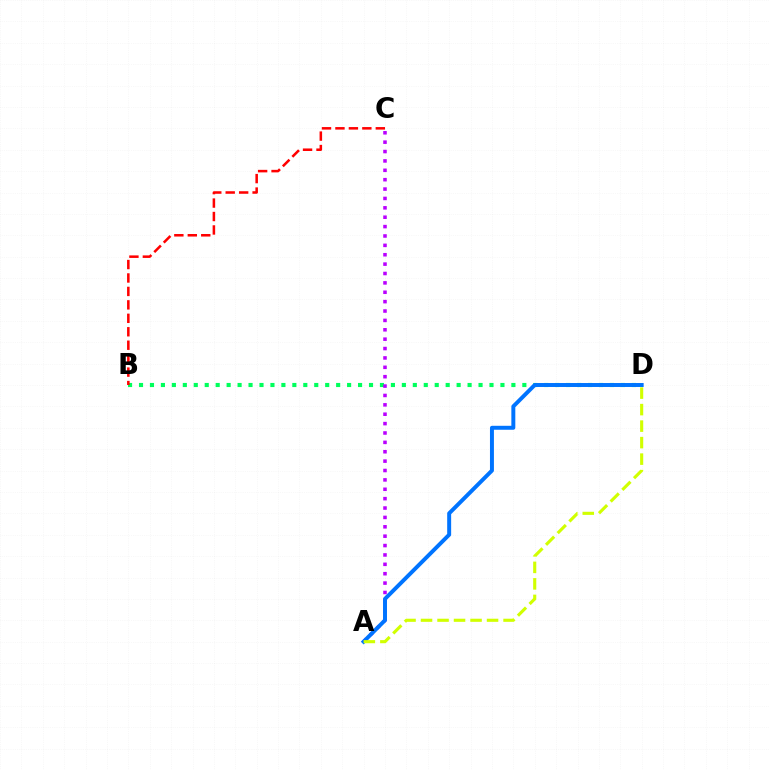{('B', 'D'): [{'color': '#00ff5c', 'line_style': 'dotted', 'thickness': 2.98}], ('B', 'C'): [{'color': '#ff0000', 'line_style': 'dashed', 'thickness': 1.83}], ('A', 'C'): [{'color': '#b900ff', 'line_style': 'dotted', 'thickness': 2.55}], ('A', 'D'): [{'color': '#0074ff', 'line_style': 'solid', 'thickness': 2.85}, {'color': '#d1ff00', 'line_style': 'dashed', 'thickness': 2.24}]}